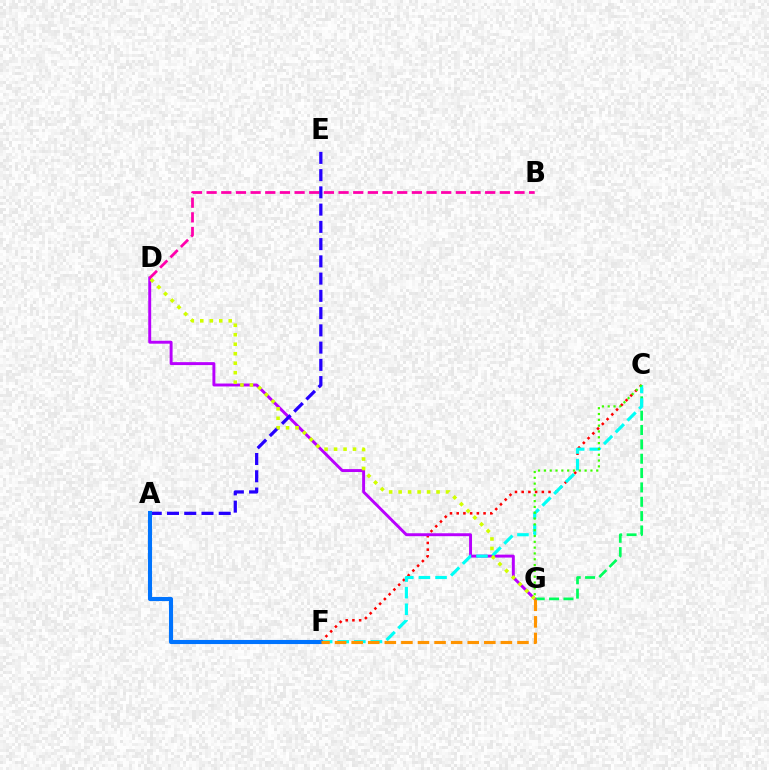{('C', 'G'): [{'color': '#00ff5c', 'line_style': 'dashed', 'thickness': 1.95}, {'color': '#3dff00', 'line_style': 'dotted', 'thickness': 1.58}], ('C', 'F'): [{'color': '#ff0000', 'line_style': 'dotted', 'thickness': 1.82}, {'color': '#00fff6', 'line_style': 'dashed', 'thickness': 2.26}], ('D', 'G'): [{'color': '#b900ff', 'line_style': 'solid', 'thickness': 2.11}, {'color': '#d1ff00', 'line_style': 'dotted', 'thickness': 2.58}], ('B', 'D'): [{'color': '#ff00ac', 'line_style': 'dashed', 'thickness': 1.99}], ('A', 'E'): [{'color': '#2500ff', 'line_style': 'dashed', 'thickness': 2.34}], ('A', 'F'): [{'color': '#0074ff', 'line_style': 'solid', 'thickness': 2.95}], ('F', 'G'): [{'color': '#ff9400', 'line_style': 'dashed', 'thickness': 2.25}]}